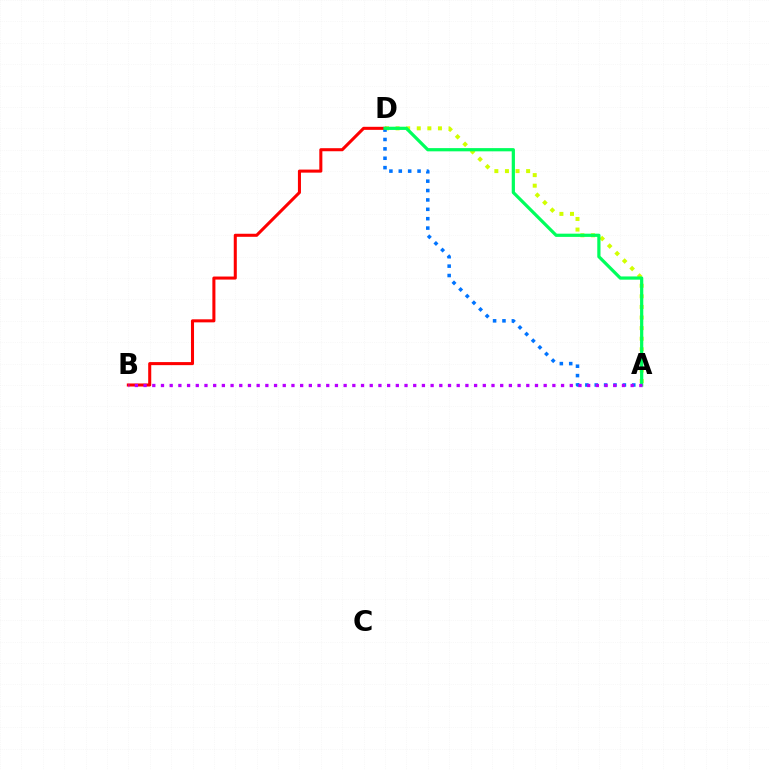{('A', 'D'): [{'color': '#d1ff00', 'line_style': 'dotted', 'thickness': 2.88}, {'color': '#0074ff', 'line_style': 'dotted', 'thickness': 2.55}, {'color': '#00ff5c', 'line_style': 'solid', 'thickness': 2.32}], ('B', 'D'): [{'color': '#ff0000', 'line_style': 'solid', 'thickness': 2.2}], ('A', 'B'): [{'color': '#b900ff', 'line_style': 'dotted', 'thickness': 2.36}]}